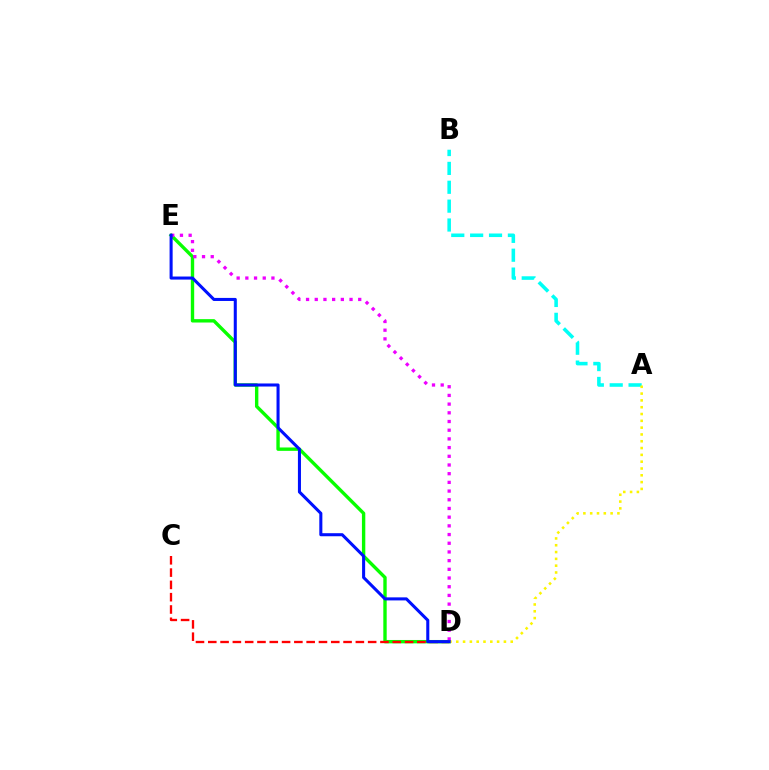{('D', 'E'): [{'color': '#08ff00', 'line_style': 'solid', 'thickness': 2.43}, {'color': '#ee00ff', 'line_style': 'dotted', 'thickness': 2.36}, {'color': '#0010ff', 'line_style': 'solid', 'thickness': 2.2}], ('A', 'B'): [{'color': '#00fff6', 'line_style': 'dashed', 'thickness': 2.56}], ('C', 'D'): [{'color': '#ff0000', 'line_style': 'dashed', 'thickness': 1.67}], ('A', 'D'): [{'color': '#fcf500', 'line_style': 'dotted', 'thickness': 1.85}]}